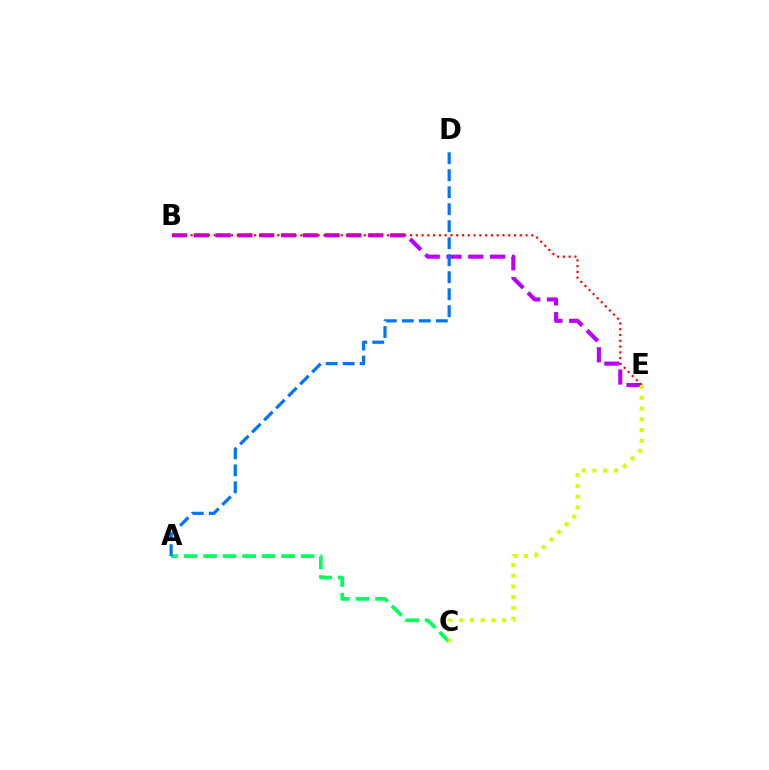{('B', 'E'): [{'color': '#b900ff', 'line_style': 'dashed', 'thickness': 2.96}, {'color': '#ff0000', 'line_style': 'dotted', 'thickness': 1.57}], ('A', 'C'): [{'color': '#00ff5c', 'line_style': 'dashed', 'thickness': 2.65}], ('A', 'D'): [{'color': '#0074ff', 'line_style': 'dashed', 'thickness': 2.31}], ('C', 'E'): [{'color': '#d1ff00', 'line_style': 'dotted', 'thickness': 2.92}]}